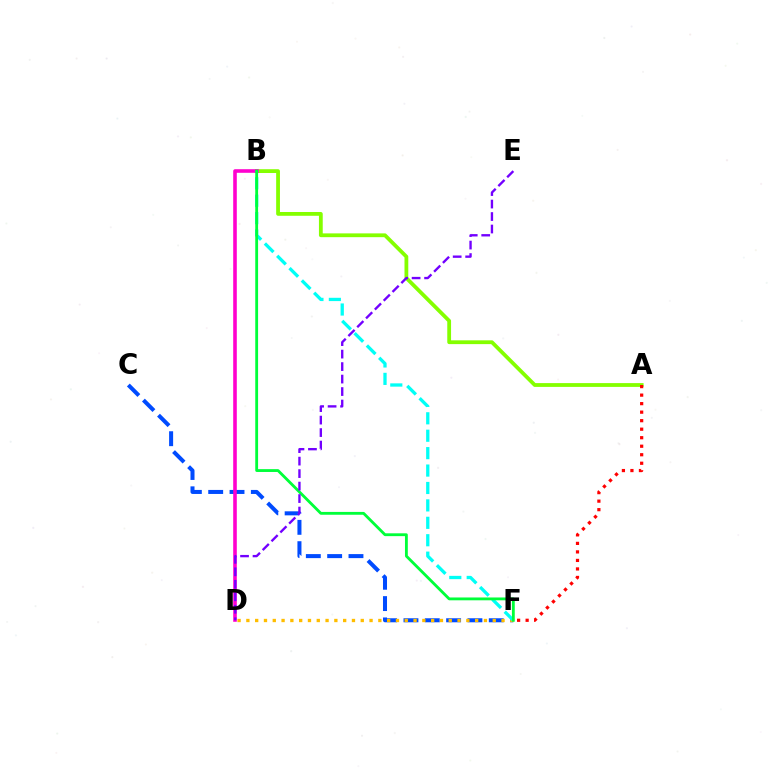{('C', 'F'): [{'color': '#004bff', 'line_style': 'dashed', 'thickness': 2.9}], ('A', 'B'): [{'color': '#84ff00', 'line_style': 'solid', 'thickness': 2.73}], ('B', 'D'): [{'color': '#ff00cf', 'line_style': 'solid', 'thickness': 2.59}], ('A', 'F'): [{'color': '#ff0000', 'line_style': 'dotted', 'thickness': 2.31}], ('D', 'F'): [{'color': '#ffbd00', 'line_style': 'dotted', 'thickness': 2.39}], ('B', 'F'): [{'color': '#00fff6', 'line_style': 'dashed', 'thickness': 2.37}, {'color': '#00ff39', 'line_style': 'solid', 'thickness': 2.04}], ('D', 'E'): [{'color': '#7200ff', 'line_style': 'dashed', 'thickness': 1.7}]}